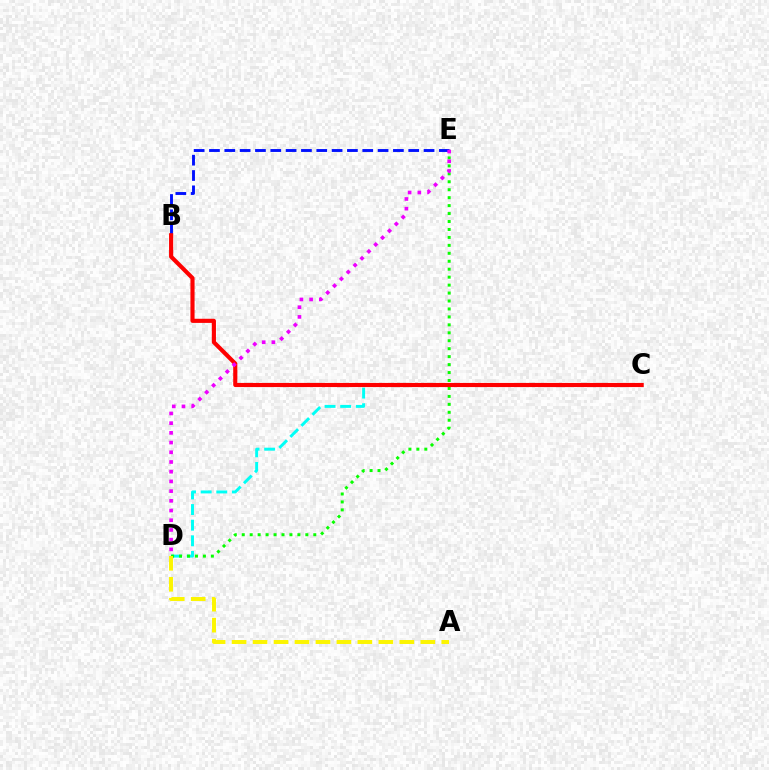{('C', 'D'): [{'color': '#00fff6', 'line_style': 'dashed', 'thickness': 2.12}], ('D', 'E'): [{'color': '#08ff00', 'line_style': 'dotted', 'thickness': 2.16}, {'color': '#ee00ff', 'line_style': 'dotted', 'thickness': 2.64}], ('B', 'E'): [{'color': '#0010ff', 'line_style': 'dashed', 'thickness': 2.08}], ('B', 'C'): [{'color': '#ff0000', 'line_style': 'solid', 'thickness': 2.97}], ('A', 'D'): [{'color': '#fcf500', 'line_style': 'dashed', 'thickness': 2.85}]}